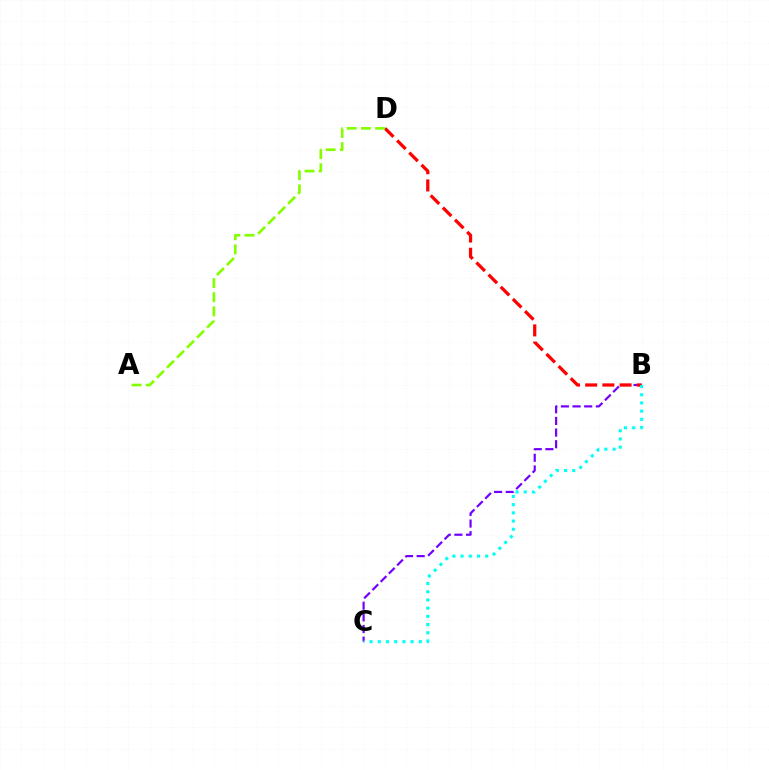{('B', 'C'): [{'color': '#7200ff', 'line_style': 'dashed', 'thickness': 1.58}, {'color': '#00fff6', 'line_style': 'dotted', 'thickness': 2.23}], ('B', 'D'): [{'color': '#ff0000', 'line_style': 'dashed', 'thickness': 2.34}], ('A', 'D'): [{'color': '#84ff00', 'line_style': 'dashed', 'thickness': 1.92}]}